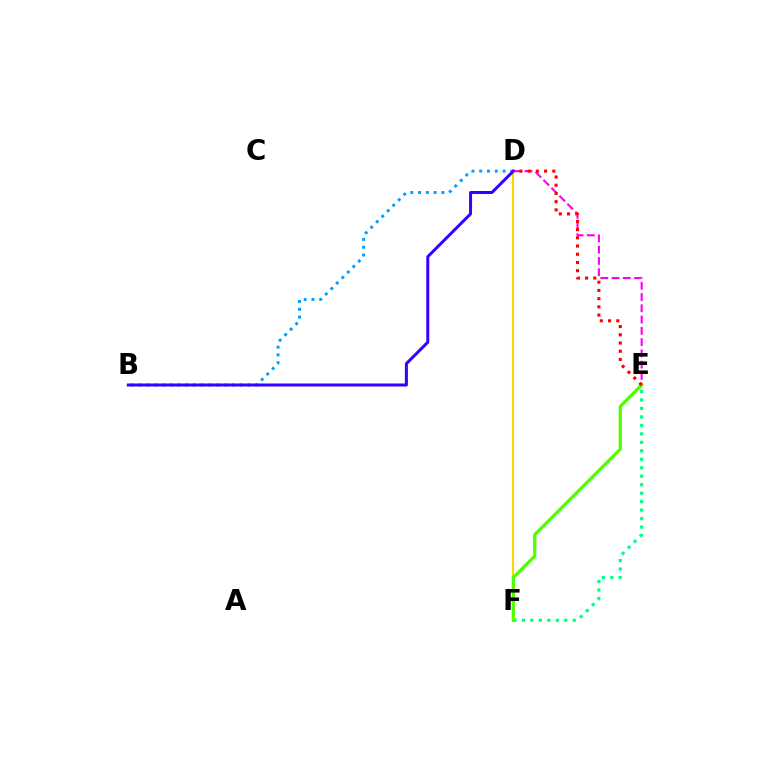{('D', 'E'): [{'color': '#ff00ed', 'line_style': 'dashed', 'thickness': 1.53}, {'color': '#ff0000', 'line_style': 'dotted', 'thickness': 2.23}], ('E', 'F'): [{'color': '#00ff86', 'line_style': 'dotted', 'thickness': 2.3}, {'color': '#4fff00', 'line_style': 'solid', 'thickness': 2.34}], ('D', 'F'): [{'color': '#ffd500', 'line_style': 'solid', 'thickness': 1.5}], ('B', 'D'): [{'color': '#009eff', 'line_style': 'dotted', 'thickness': 2.11}, {'color': '#3700ff', 'line_style': 'solid', 'thickness': 2.17}]}